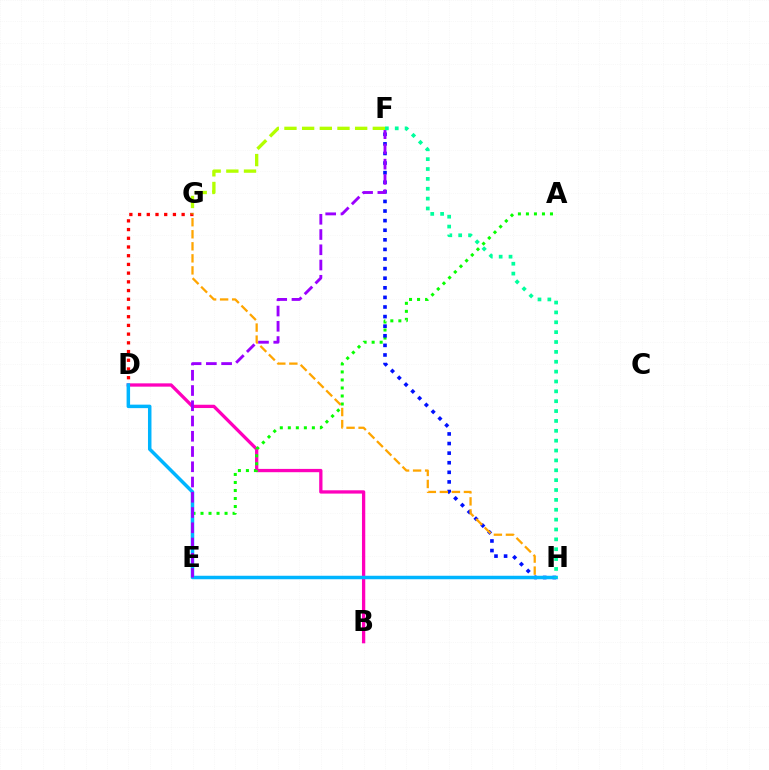{('B', 'D'): [{'color': '#ff00bd', 'line_style': 'solid', 'thickness': 2.37}], ('A', 'E'): [{'color': '#08ff00', 'line_style': 'dotted', 'thickness': 2.18}], ('D', 'G'): [{'color': '#ff0000', 'line_style': 'dotted', 'thickness': 2.37}], ('F', 'H'): [{'color': '#0010ff', 'line_style': 'dotted', 'thickness': 2.61}, {'color': '#00ff9d', 'line_style': 'dotted', 'thickness': 2.68}], ('G', 'H'): [{'color': '#ffa500', 'line_style': 'dashed', 'thickness': 1.64}], ('D', 'H'): [{'color': '#00b5ff', 'line_style': 'solid', 'thickness': 2.51}], ('E', 'F'): [{'color': '#9b00ff', 'line_style': 'dashed', 'thickness': 2.07}], ('F', 'G'): [{'color': '#b3ff00', 'line_style': 'dashed', 'thickness': 2.4}]}